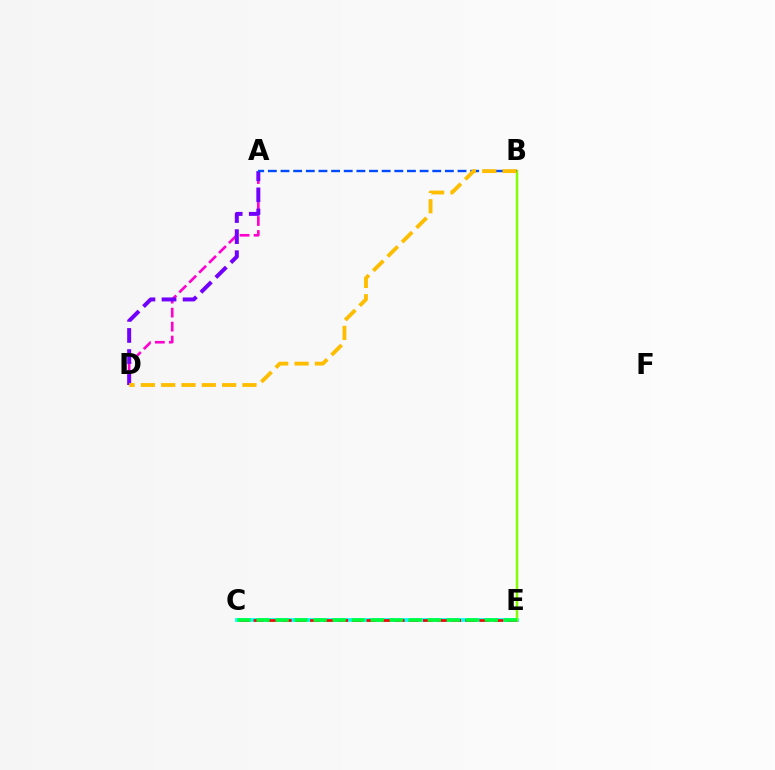{('C', 'E'): [{'color': '#00fff6', 'line_style': 'solid', 'thickness': 2.68}, {'color': '#ff0000', 'line_style': 'dashed', 'thickness': 1.92}, {'color': '#00ff39', 'line_style': 'dashed', 'thickness': 2.58}], ('A', 'D'): [{'color': '#ff00cf', 'line_style': 'dashed', 'thickness': 1.9}, {'color': '#7200ff', 'line_style': 'dashed', 'thickness': 2.87}], ('B', 'E'): [{'color': '#84ff00', 'line_style': 'solid', 'thickness': 1.77}], ('A', 'B'): [{'color': '#004bff', 'line_style': 'dashed', 'thickness': 1.72}], ('B', 'D'): [{'color': '#ffbd00', 'line_style': 'dashed', 'thickness': 2.76}]}